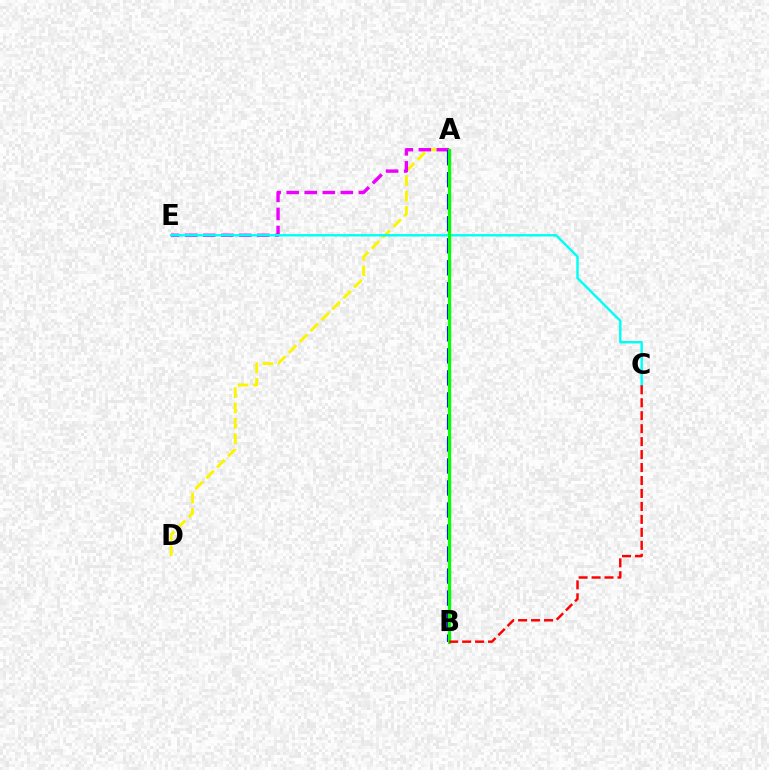{('A', 'D'): [{'color': '#fcf500', 'line_style': 'dashed', 'thickness': 2.09}], ('A', 'E'): [{'color': '#ee00ff', 'line_style': 'dashed', 'thickness': 2.45}], ('C', 'E'): [{'color': '#00fff6', 'line_style': 'solid', 'thickness': 1.75}], ('A', 'B'): [{'color': '#0010ff', 'line_style': 'dashed', 'thickness': 2.99}, {'color': '#08ff00', 'line_style': 'solid', 'thickness': 2.32}], ('B', 'C'): [{'color': '#ff0000', 'line_style': 'dashed', 'thickness': 1.76}]}